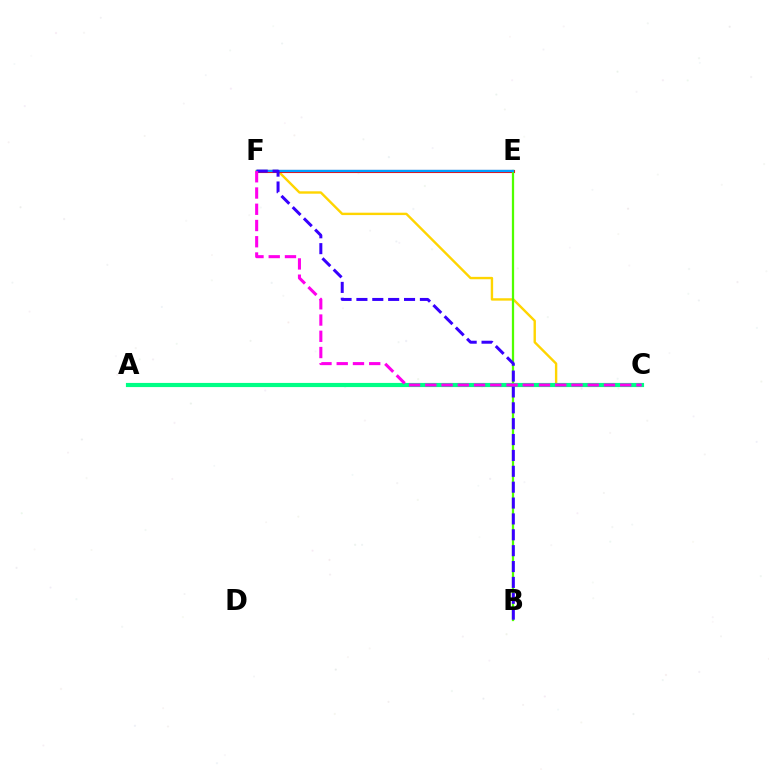{('C', 'F'): [{'color': '#ffd500', 'line_style': 'solid', 'thickness': 1.72}, {'color': '#ff00ed', 'line_style': 'dashed', 'thickness': 2.21}], ('E', 'F'): [{'color': '#ff0000', 'line_style': 'solid', 'thickness': 2.23}, {'color': '#009eff', 'line_style': 'solid', 'thickness': 1.7}], ('B', 'E'): [{'color': '#4fff00', 'line_style': 'solid', 'thickness': 1.63}], ('A', 'C'): [{'color': '#00ff86', 'line_style': 'solid', 'thickness': 2.99}], ('B', 'F'): [{'color': '#3700ff', 'line_style': 'dashed', 'thickness': 2.16}]}